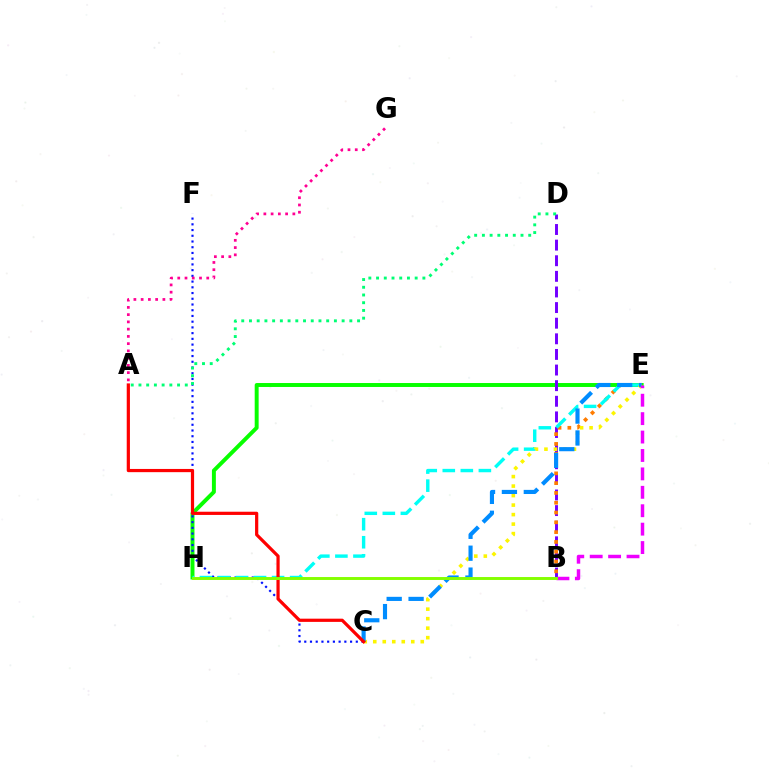{('E', 'H'): [{'color': '#08ff00', 'line_style': 'solid', 'thickness': 2.84}, {'color': '#00fff6', 'line_style': 'dashed', 'thickness': 2.45}], ('B', 'D'): [{'color': '#7200ff', 'line_style': 'dashed', 'thickness': 2.12}], ('B', 'E'): [{'color': '#ff7c00', 'line_style': 'dotted', 'thickness': 2.66}, {'color': '#ee00ff', 'line_style': 'dashed', 'thickness': 2.5}], ('C', 'F'): [{'color': '#0010ff', 'line_style': 'dotted', 'thickness': 1.56}], ('C', 'E'): [{'color': '#fcf500', 'line_style': 'dotted', 'thickness': 2.58}, {'color': '#008cff', 'line_style': 'dashed', 'thickness': 2.98}], ('A', 'G'): [{'color': '#ff0094', 'line_style': 'dotted', 'thickness': 1.97}], ('A', 'C'): [{'color': '#ff0000', 'line_style': 'solid', 'thickness': 2.31}], ('B', 'H'): [{'color': '#84ff00', 'line_style': 'solid', 'thickness': 2.11}], ('A', 'D'): [{'color': '#00ff74', 'line_style': 'dotted', 'thickness': 2.1}]}